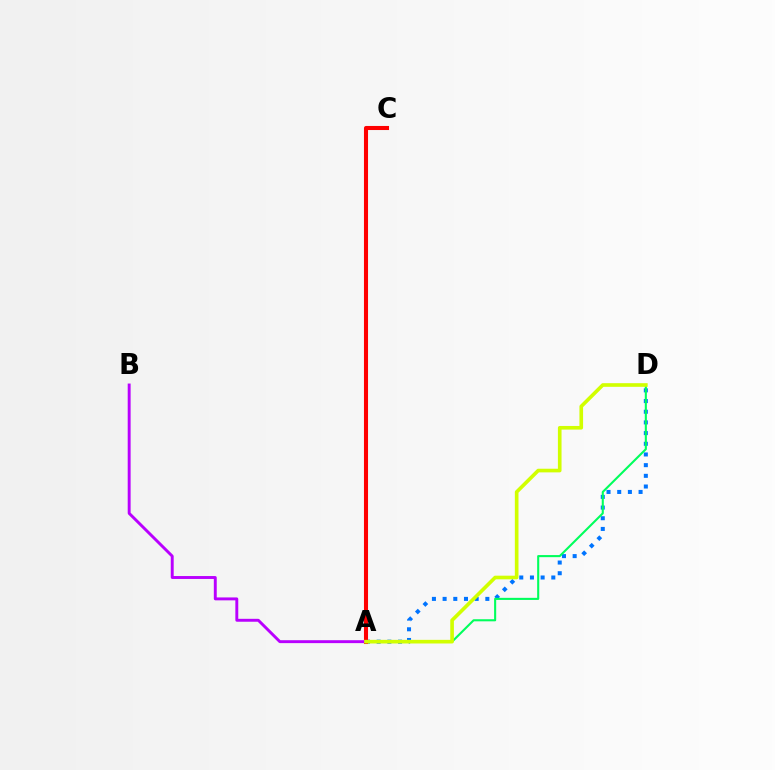{('A', 'D'): [{'color': '#0074ff', 'line_style': 'dotted', 'thickness': 2.9}, {'color': '#00ff5c', 'line_style': 'solid', 'thickness': 1.51}, {'color': '#d1ff00', 'line_style': 'solid', 'thickness': 2.62}], ('A', 'C'): [{'color': '#ff0000', 'line_style': 'solid', 'thickness': 2.93}], ('A', 'B'): [{'color': '#b900ff', 'line_style': 'solid', 'thickness': 2.1}]}